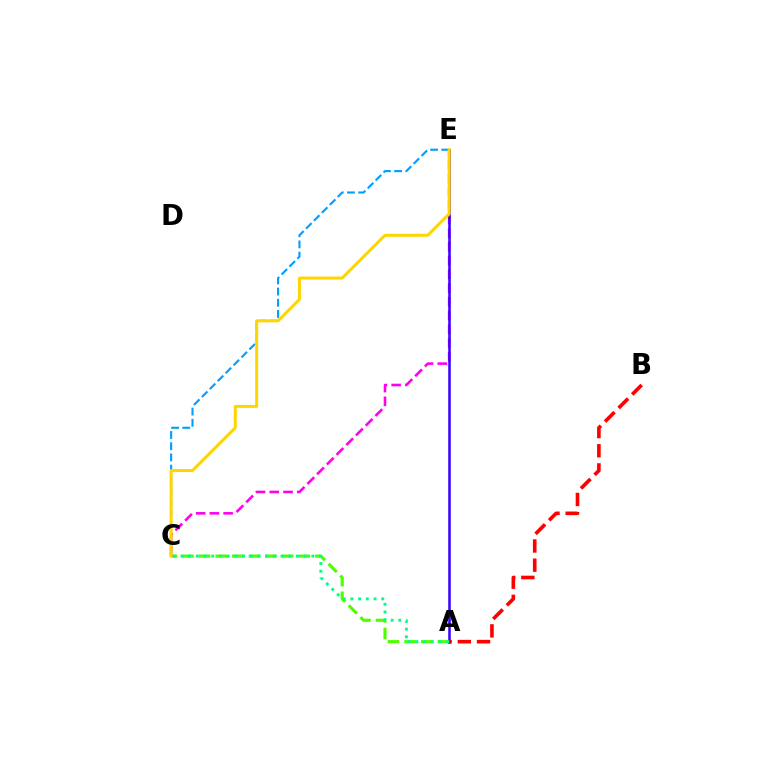{('A', 'C'): [{'color': '#4fff00', 'line_style': 'dashed', 'thickness': 2.26}, {'color': '#00ff86', 'line_style': 'dotted', 'thickness': 2.09}], ('C', 'E'): [{'color': '#009eff', 'line_style': 'dashed', 'thickness': 1.52}, {'color': '#ff00ed', 'line_style': 'dashed', 'thickness': 1.87}, {'color': '#ffd500', 'line_style': 'solid', 'thickness': 2.16}], ('A', 'E'): [{'color': '#3700ff', 'line_style': 'solid', 'thickness': 1.82}], ('A', 'B'): [{'color': '#ff0000', 'line_style': 'dashed', 'thickness': 2.61}]}